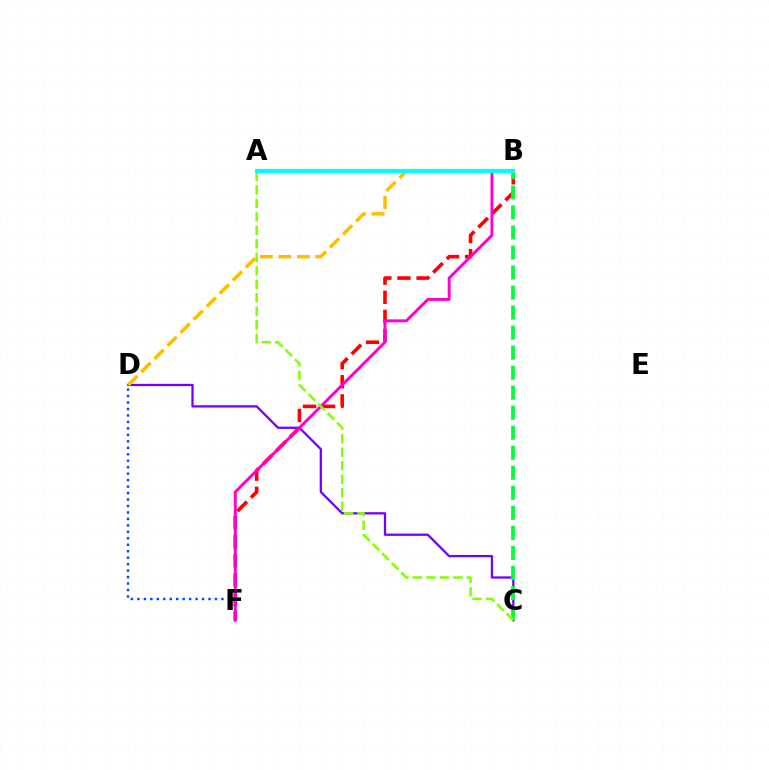{('B', 'F'): [{'color': '#ff0000', 'line_style': 'dashed', 'thickness': 2.6}, {'color': '#ff00cf', 'line_style': 'solid', 'thickness': 2.11}], ('D', 'F'): [{'color': '#004bff', 'line_style': 'dotted', 'thickness': 1.76}], ('C', 'D'): [{'color': '#7200ff', 'line_style': 'solid', 'thickness': 1.64}], ('B', 'C'): [{'color': '#00ff39', 'line_style': 'dashed', 'thickness': 2.72}], ('B', 'D'): [{'color': '#ffbd00', 'line_style': 'dashed', 'thickness': 2.51}], ('A', 'C'): [{'color': '#84ff00', 'line_style': 'dashed', 'thickness': 1.83}], ('A', 'B'): [{'color': '#00fff6', 'line_style': 'solid', 'thickness': 2.95}]}